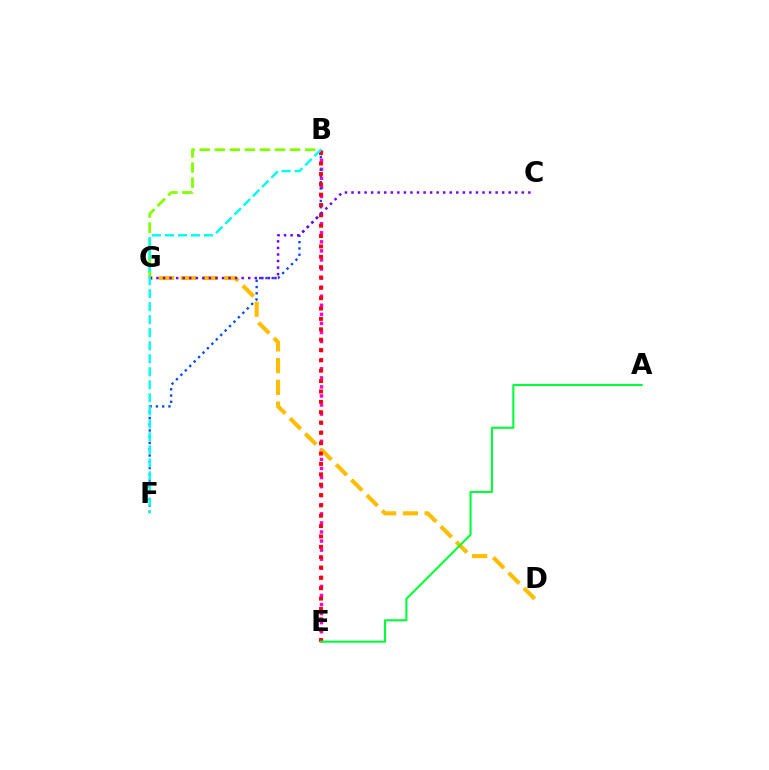{('B', 'E'): [{'color': '#ff00cf', 'line_style': 'dotted', 'thickness': 2.46}, {'color': '#ff0000', 'line_style': 'dotted', 'thickness': 2.81}], ('D', 'G'): [{'color': '#ffbd00', 'line_style': 'dashed', 'thickness': 2.95}], ('B', 'F'): [{'color': '#004bff', 'line_style': 'dotted', 'thickness': 1.7}, {'color': '#00fff6', 'line_style': 'dashed', 'thickness': 1.77}], ('B', 'G'): [{'color': '#84ff00', 'line_style': 'dashed', 'thickness': 2.04}], ('C', 'G'): [{'color': '#7200ff', 'line_style': 'dotted', 'thickness': 1.78}], ('A', 'E'): [{'color': '#00ff39', 'line_style': 'solid', 'thickness': 1.51}]}